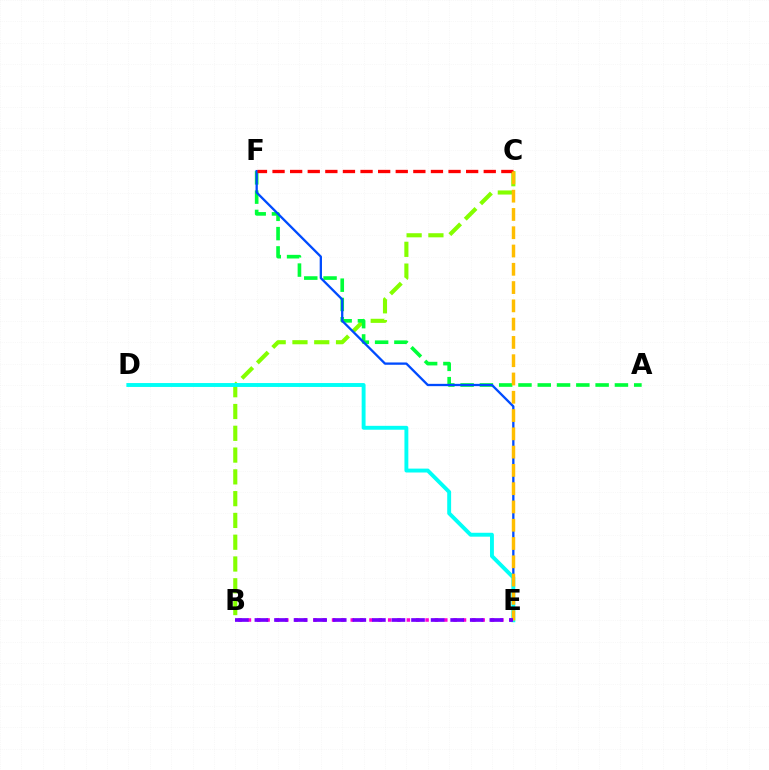{('B', 'E'): [{'color': '#ff00cf', 'line_style': 'dotted', 'thickness': 2.54}, {'color': '#7200ff', 'line_style': 'dashed', 'thickness': 2.66}], ('B', 'C'): [{'color': '#84ff00', 'line_style': 'dashed', 'thickness': 2.96}], ('A', 'F'): [{'color': '#00ff39', 'line_style': 'dashed', 'thickness': 2.62}], ('E', 'F'): [{'color': '#004bff', 'line_style': 'solid', 'thickness': 1.66}], ('D', 'E'): [{'color': '#00fff6', 'line_style': 'solid', 'thickness': 2.81}], ('C', 'F'): [{'color': '#ff0000', 'line_style': 'dashed', 'thickness': 2.39}], ('C', 'E'): [{'color': '#ffbd00', 'line_style': 'dashed', 'thickness': 2.48}]}